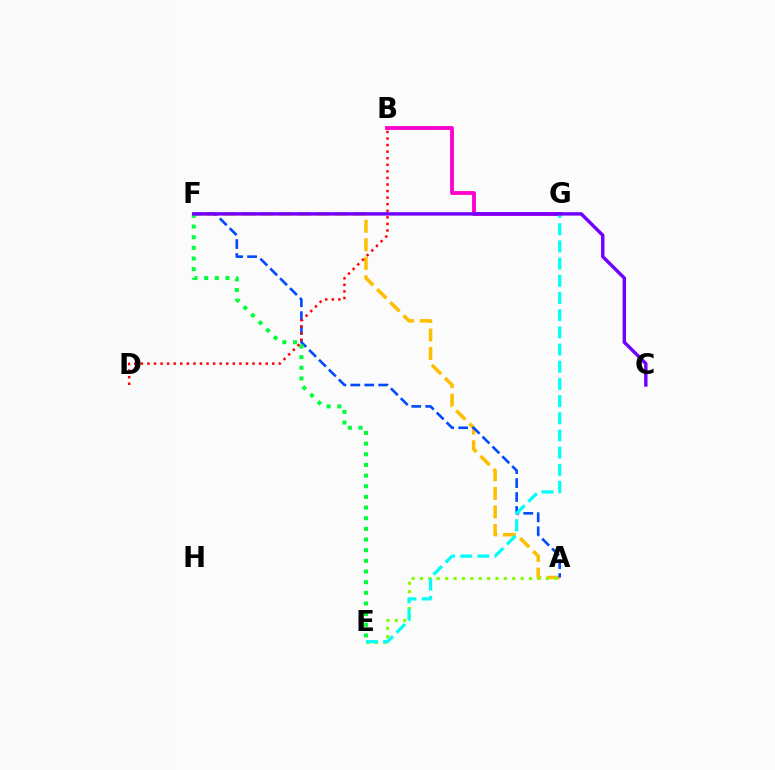{('A', 'F'): [{'color': '#ffbd00', 'line_style': 'dashed', 'thickness': 2.52}, {'color': '#004bff', 'line_style': 'dashed', 'thickness': 1.89}], ('A', 'E'): [{'color': '#84ff00', 'line_style': 'dotted', 'thickness': 2.28}], ('B', 'G'): [{'color': '#ff00cf', 'line_style': 'solid', 'thickness': 2.76}], ('E', 'F'): [{'color': '#00ff39', 'line_style': 'dotted', 'thickness': 2.89}], ('E', 'G'): [{'color': '#00fff6', 'line_style': 'dashed', 'thickness': 2.33}], ('C', 'F'): [{'color': '#7200ff', 'line_style': 'solid', 'thickness': 2.47}], ('B', 'D'): [{'color': '#ff0000', 'line_style': 'dotted', 'thickness': 1.78}]}